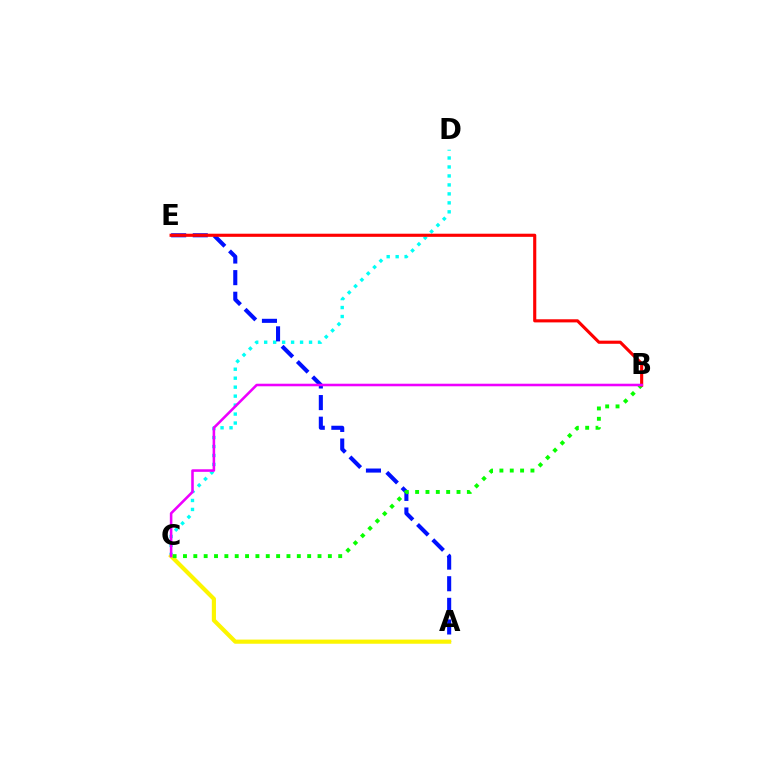{('C', 'D'): [{'color': '#00fff6', 'line_style': 'dotted', 'thickness': 2.44}], ('A', 'E'): [{'color': '#0010ff', 'line_style': 'dashed', 'thickness': 2.94}], ('A', 'C'): [{'color': '#fcf500', 'line_style': 'solid', 'thickness': 2.98}], ('B', 'C'): [{'color': '#08ff00', 'line_style': 'dotted', 'thickness': 2.81}, {'color': '#ee00ff', 'line_style': 'solid', 'thickness': 1.85}], ('B', 'E'): [{'color': '#ff0000', 'line_style': 'solid', 'thickness': 2.25}]}